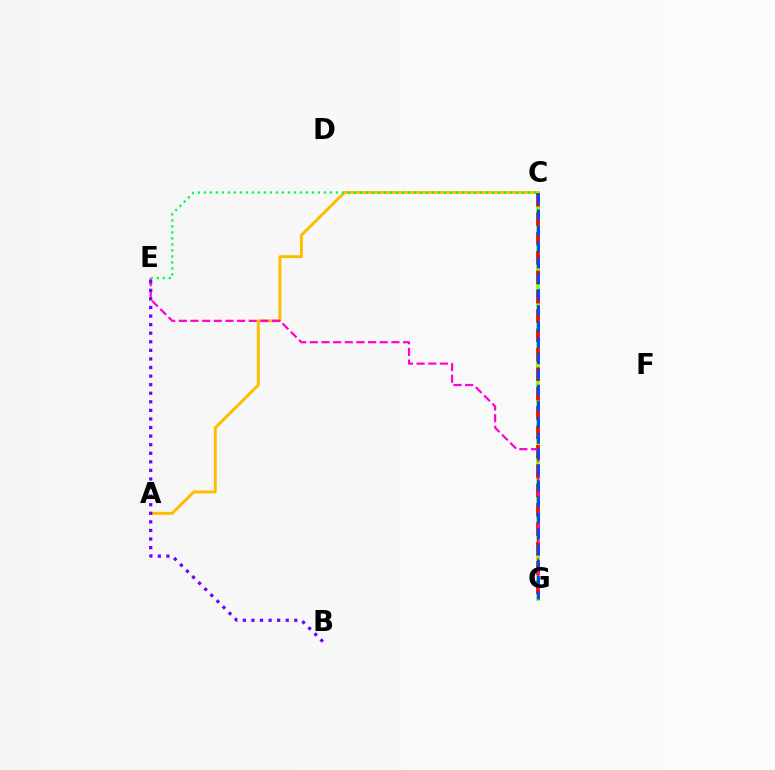{('C', 'G'): [{'color': '#00fff6', 'line_style': 'dashed', 'thickness': 1.62}, {'color': '#84ff00', 'line_style': 'solid', 'thickness': 2.74}, {'color': '#ff0000', 'line_style': 'dashed', 'thickness': 2.63}, {'color': '#004bff', 'line_style': 'dashed', 'thickness': 2.17}], ('A', 'C'): [{'color': '#ffbd00', 'line_style': 'solid', 'thickness': 2.13}], ('E', 'G'): [{'color': '#ff00cf', 'line_style': 'dashed', 'thickness': 1.58}], ('B', 'E'): [{'color': '#7200ff', 'line_style': 'dotted', 'thickness': 2.33}], ('C', 'E'): [{'color': '#00ff39', 'line_style': 'dotted', 'thickness': 1.63}]}